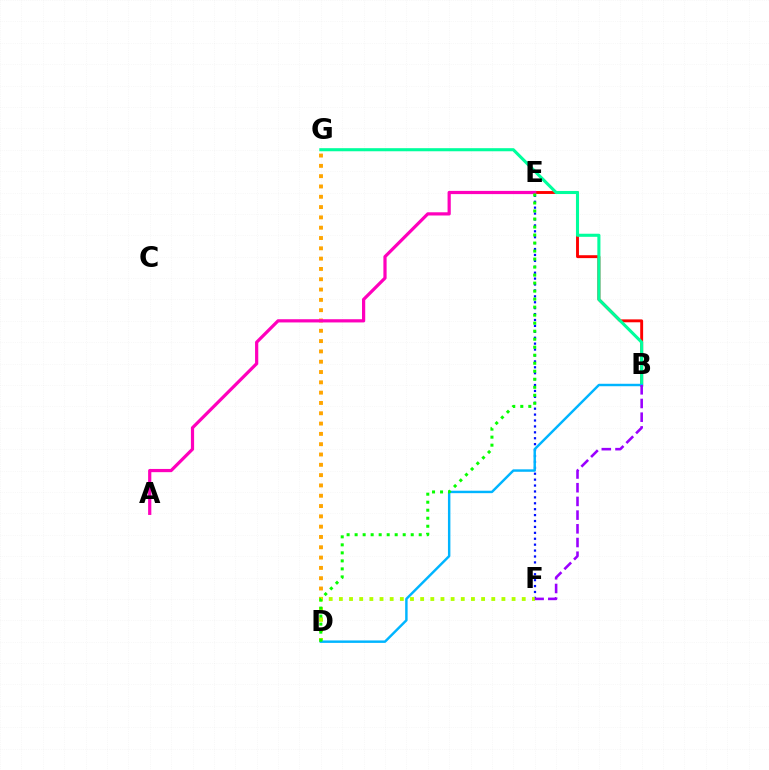{('E', 'F'): [{'color': '#0010ff', 'line_style': 'dotted', 'thickness': 1.61}], ('B', 'E'): [{'color': '#ff0000', 'line_style': 'solid', 'thickness': 2.09}], ('D', 'G'): [{'color': '#ffa500', 'line_style': 'dotted', 'thickness': 2.8}], ('D', 'F'): [{'color': '#b3ff00', 'line_style': 'dotted', 'thickness': 2.76}], ('B', 'G'): [{'color': '#00ff9d', 'line_style': 'solid', 'thickness': 2.22}], ('B', 'D'): [{'color': '#00b5ff', 'line_style': 'solid', 'thickness': 1.76}], ('A', 'E'): [{'color': '#ff00bd', 'line_style': 'solid', 'thickness': 2.31}], ('D', 'E'): [{'color': '#08ff00', 'line_style': 'dotted', 'thickness': 2.18}], ('B', 'F'): [{'color': '#9b00ff', 'line_style': 'dashed', 'thickness': 1.86}]}